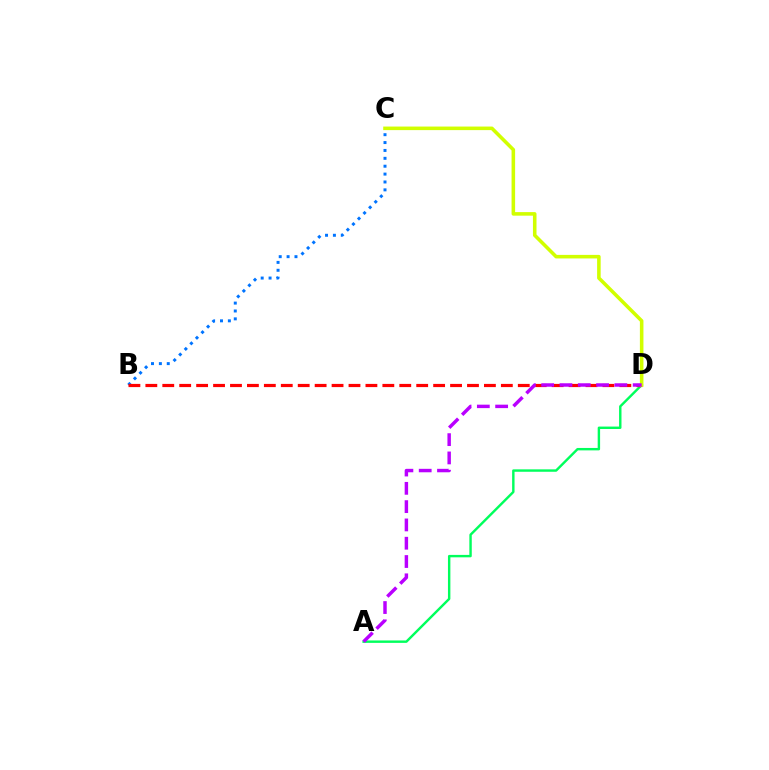{('A', 'D'): [{'color': '#00ff5c', 'line_style': 'solid', 'thickness': 1.74}, {'color': '#b900ff', 'line_style': 'dashed', 'thickness': 2.49}], ('B', 'C'): [{'color': '#0074ff', 'line_style': 'dotted', 'thickness': 2.14}], ('B', 'D'): [{'color': '#ff0000', 'line_style': 'dashed', 'thickness': 2.3}], ('C', 'D'): [{'color': '#d1ff00', 'line_style': 'solid', 'thickness': 2.56}]}